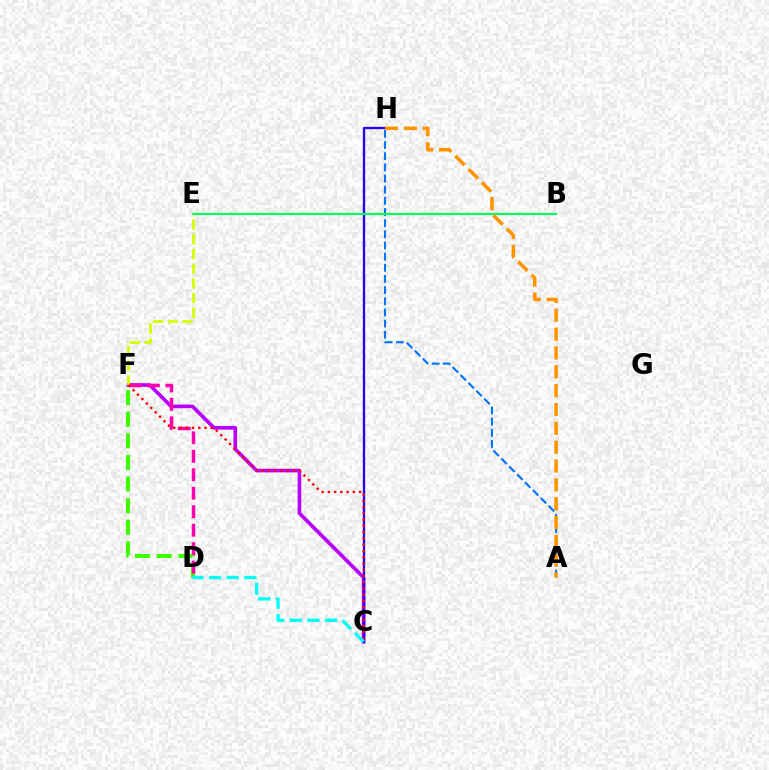{('D', 'F'): [{'color': '#3dff00', 'line_style': 'dashed', 'thickness': 2.94}, {'color': '#ff00ac', 'line_style': 'dashed', 'thickness': 2.51}], ('A', 'H'): [{'color': '#0074ff', 'line_style': 'dashed', 'thickness': 1.52}, {'color': '#ff9400', 'line_style': 'dashed', 'thickness': 2.56}], ('C', 'F'): [{'color': '#b900ff', 'line_style': 'solid', 'thickness': 2.61}, {'color': '#ff0000', 'line_style': 'dotted', 'thickness': 1.7}], ('C', 'H'): [{'color': '#2500ff', 'line_style': 'solid', 'thickness': 1.68}], ('B', 'E'): [{'color': '#00ff5c', 'line_style': 'solid', 'thickness': 1.56}], ('E', 'F'): [{'color': '#d1ff00', 'line_style': 'dashed', 'thickness': 2.0}], ('C', 'D'): [{'color': '#00fff6', 'line_style': 'dashed', 'thickness': 2.4}]}